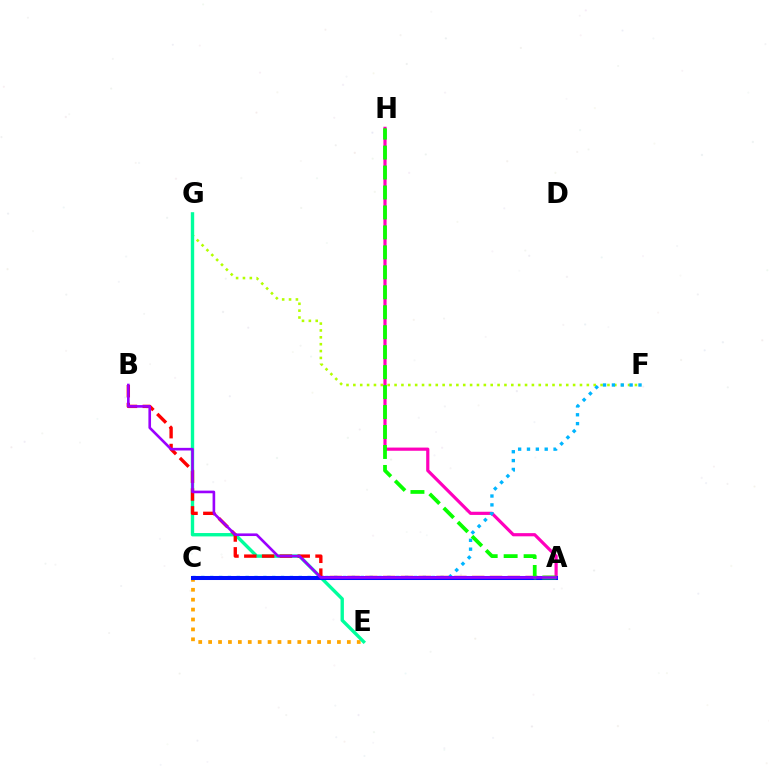{('F', 'G'): [{'color': '#b3ff00', 'line_style': 'dotted', 'thickness': 1.87}], ('C', 'E'): [{'color': '#ffa500', 'line_style': 'dotted', 'thickness': 2.69}], ('A', 'H'): [{'color': '#ff00bd', 'line_style': 'solid', 'thickness': 2.29}, {'color': '#08ff00', 'line_style': 'dashed', 'thickness': 2.71}], ('C', 'F'): [{'color': '#00b5ff', 'line_style': 'dotted', 'thickness': 2.41}], ('E', 'G'): [{'color': '#00ff9d', 'line_style': 'solid', 'thickness': 2.43}], ('A', 'B'): [{'color': '#ff0000', 'line_style': 'dashed', 'thickness': 2.42}, {'color': '#9b00ff', 'line_style': 'solid', 'thickness': 1.89}], ('A', 'C'): [{'color': '#0010ff', 'line_style': 'solid', 'thickness': 2.91}]}